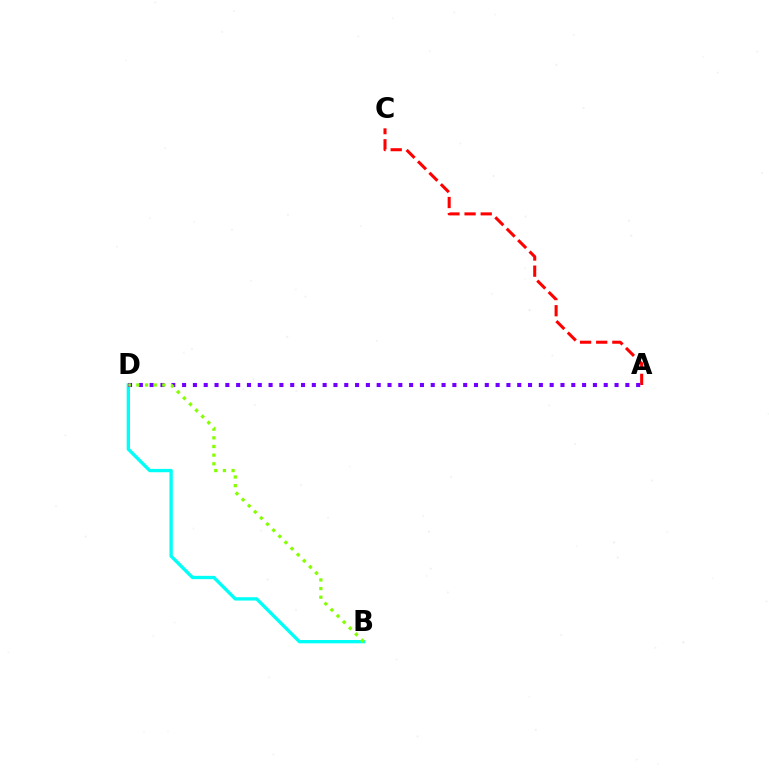{('A', 'C'): [{'color': '#ff0000', 'line_style': 'dashed', 'thickness': 2.19}], ('B', 'D'): [{'color': '#00fff6', 'line_style': 'solid', 'thickness': 2.4}, {'color': '#84ff00', 'line_style': 'dotted', 'thickness': 2.35}], ('A', 'D'): [{'color': '#7200ff', 'line_style': 'dotted', 'thickness': 2.94}]}